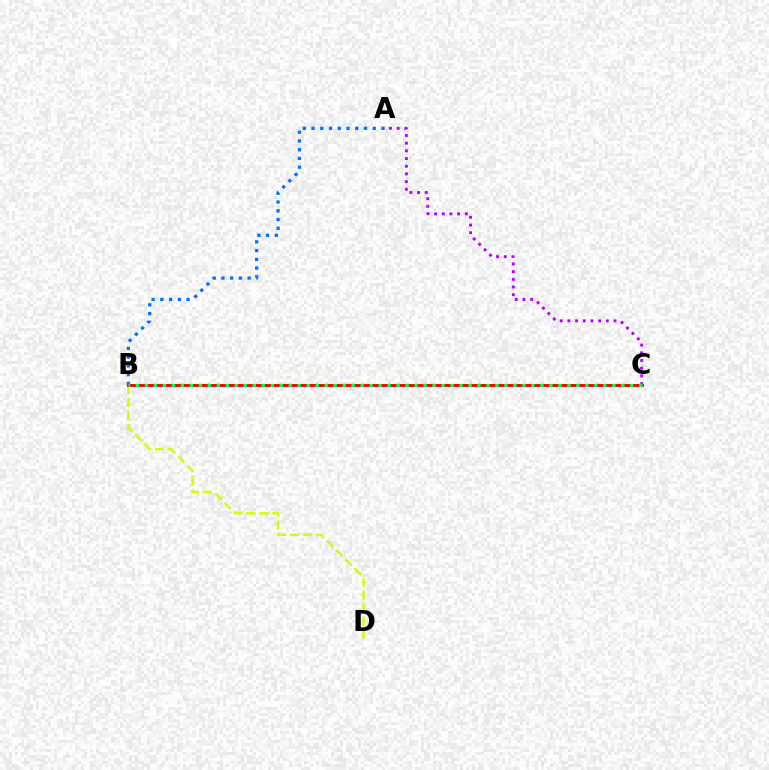{('B', 'D'): [{'color': '#d1ff00', 'line_style': 'dashed', 'thickness': 1.77}], ('B', 'C'): [{'color': '#ff0000', 'line_style': 'solid', 'thickness': 2.12}, {'color': '#00ff5c', 'line_style': 'dotted', 'thickness': 2.44}], ('A', 'B'): [{'color': '#0074ff', 'line_style': 'dotted', 'thickness': 2.38}], ('A', 'C'): [{'color': '#b900ff', 'line_style': 'dotted', 'thickness': 2.09}]}